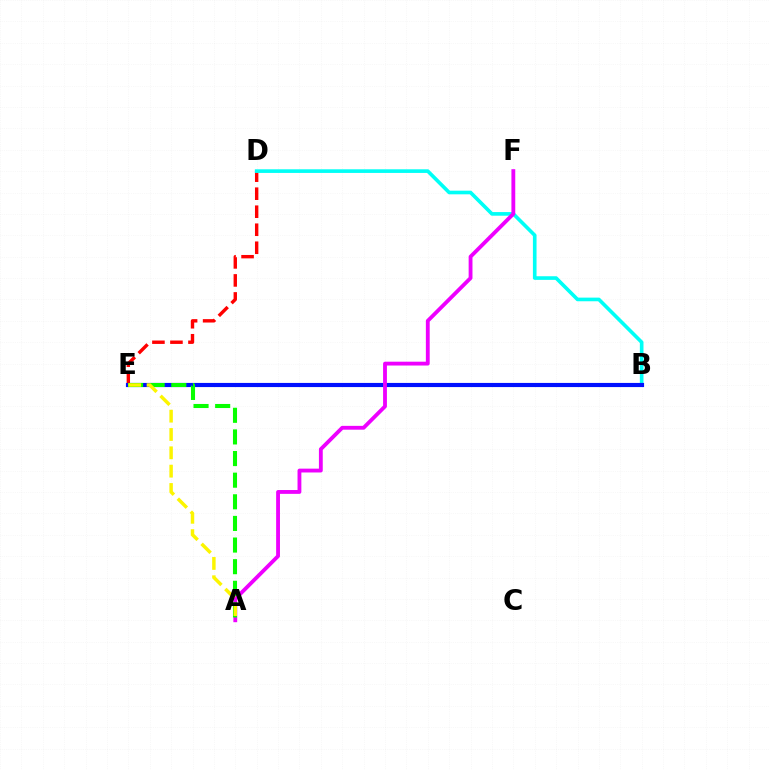{('D', 'E'): [{'color': '#ff0000', 'line_style': 'dashed', 'thickness': 2.45}], ('B', 'D'): [{'color': '#00fff6', 'line_style': 'solid', 'thickness': 2.62}], ('B', 'E'): [{'color': '#0010ff', 'line_style': 'solid', 'thickness': 2.99}], ('A', 'F'): [{'color': '#ee00ff', 'line_style': 'solid', 'thickness': 2.76}], ('A', 'E'): [{'color': '#08ff00', 'line_style': 'dashed', 'thickness': 2.94}, {'color': '#fcf500', 'line_style': 'dashed', 'thickness': 2.49}]}